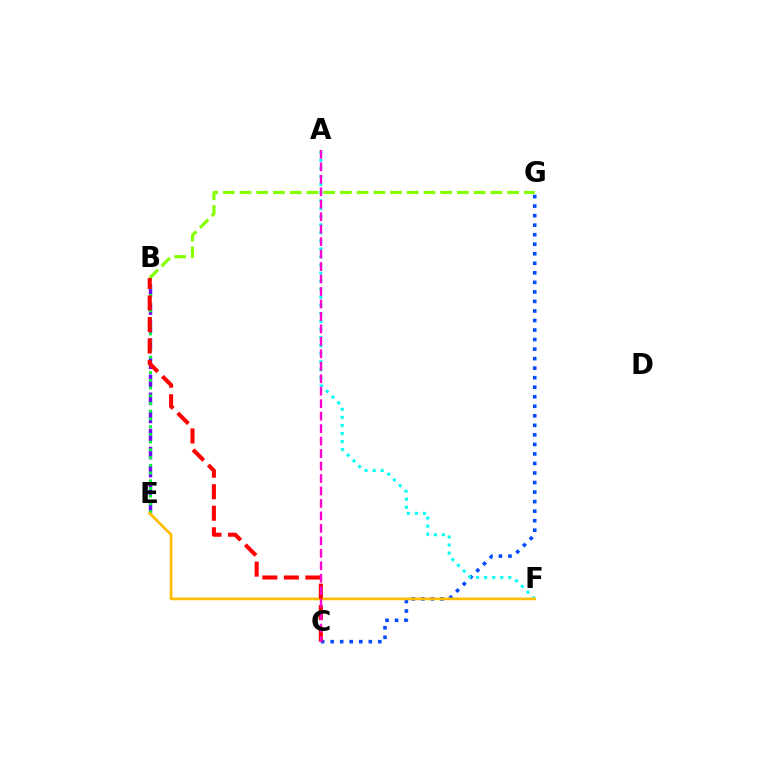{('B', 'G'): [{'color': '#84ff00', 'line_style': 'dashed', 'thickness': 2.27}], ('C', 'G'): [{'color': '#004bff', 'line_style': 'dotted', 'thickness': 2.59}], ('B', 'E'): [{'color': '#7200ff', 'line_style': 'dashed', 'thickness': 2.45}, {'color': '#00ff39', 'line_style': 'dotted', 'thickness': 2.1}], ('A', 'F'): [{'color': '#00fff6', 'line_style': 'dotted', 'thickness': 2.19}], ('E', 'F'): [{'color': '#ffbd00', 'line_style': 'solid', 'thickness': 1.95}], ('B', 'C'): [{'color': '#ff0000', 'line_style': 'dashed', 'thickness': 2.93}], ('A', 'C'): [{'color': '#ff00cf', 'line_style': 'dashed', 'thickness': 1.69}]}